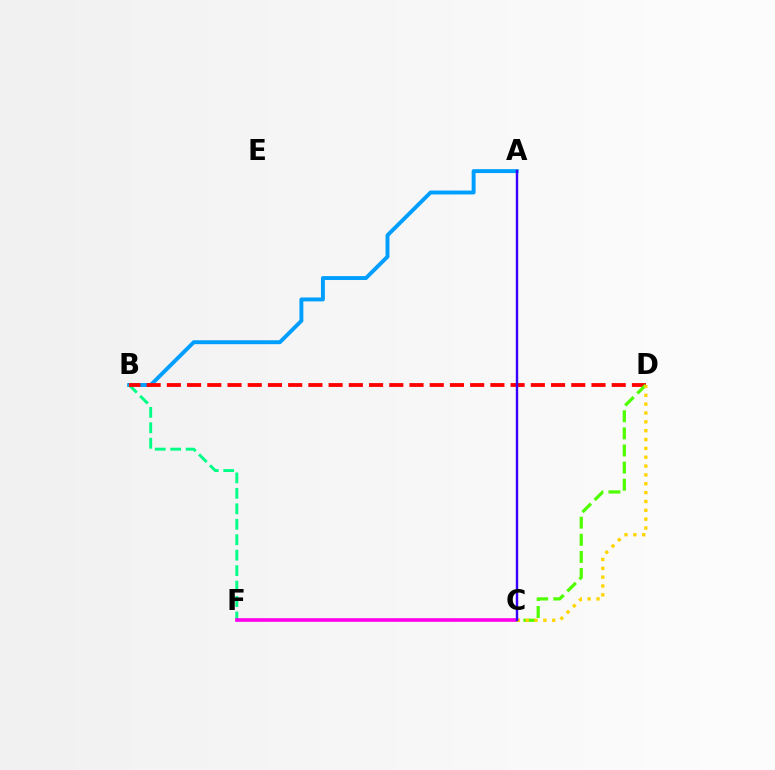{('A', 'B'): [{'color': '#009eff', 'line_style': 'solid', 'thickness': 2.82}], ('B', 'F'): [{'color': '#00ff86', 'line_style': 'dashed', 'thickness': 2.1}], ('C', 'F'): [{'color': '#ff00ed', 'line_style': 'solid', 'thickness': 2.62}], ('B', 'D'): [{'color': '#ff0000', 'line_style': 'dashed', 'thickness': 2.75}], ('C', 'D'): [{'color': '#4fff00', 'line_style': 'dashed', 'thickness': 2.33}, {'color': '#ffd500', 'line_style': 'dotted', 'thickness': 2.4}], ('A', 'C'): [{'color': '#3700ff', 'line_style': 'solid', 'thickness': 1.74}]}